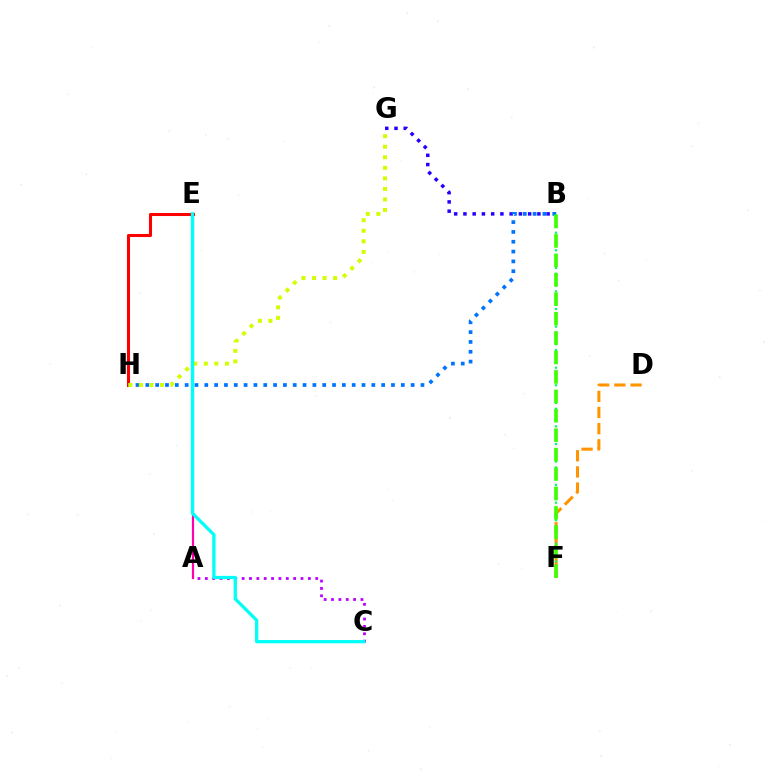{('B', 'G'): [{'color': '#2500ff', 'line_style': 'dotted', 'thickness': 2.51}], ('A', 'C'): [{'color': '#b900ff', 'line_style': 'dotted', 'thickness': 2.0}], ('A', 'E'): [{'color': '#ff00ac', 'line_style': 'solid', 'thickness': 1.58}], ('D', 'F'): [{'color': '#ff9400', 'line_style': 'dashed', 'thickness': 2.2}], ('E', 'H'): [{'color': '#ff0000', 'line_style': 'solid', 'thickness': 2.2}], ('B', 'H'): [{'color': '#0074ff', 'line_style': 'dotted', 'thickness': 2.67}], ('B', 'F'): [{'color': '#00ff5c', 'line_style': 'dotted', 'thickness': 1.59}, {'color': '#3dff00', 'line_style': 'dashed', 'thickness': 2.64}], ('G', 'H'): [{'color': '#d1ff00', 'line_style': 'dotted', 'thickness': 2.86}], ('C', 'E'): [{'color': '#00fff6', 'line_style': 'solid', 'thickness': 2.36}]}